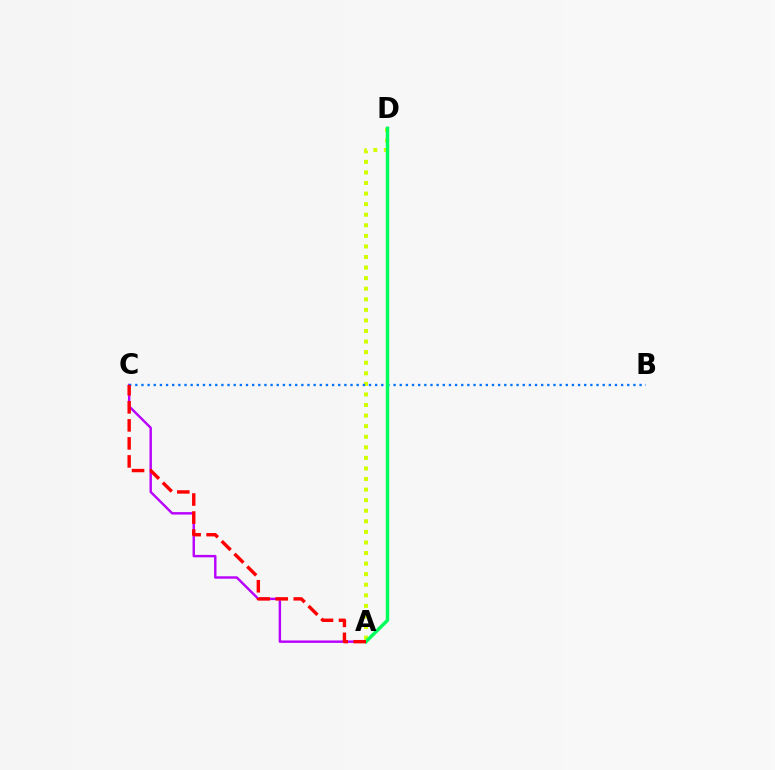{('A', 'D'): [{'color': '#d1ff00', 'line_style': 'dotted', 'thickness': 2.87}, {'color': '#00ff5c', 'line_style': 'solid', 'thickness': 2.49}], ('A', 'C'): [{'color': '#b900ff', 'line_style': 'solid', 'thickness': 1.75}, {'color': '#ff0000', 'line_style': 'dashed', 'thickness': 2.45}], ('B', 'C'): [{'color': '#0074ff', 'line_style': 'dotted', 'thickness': 1.67}]}